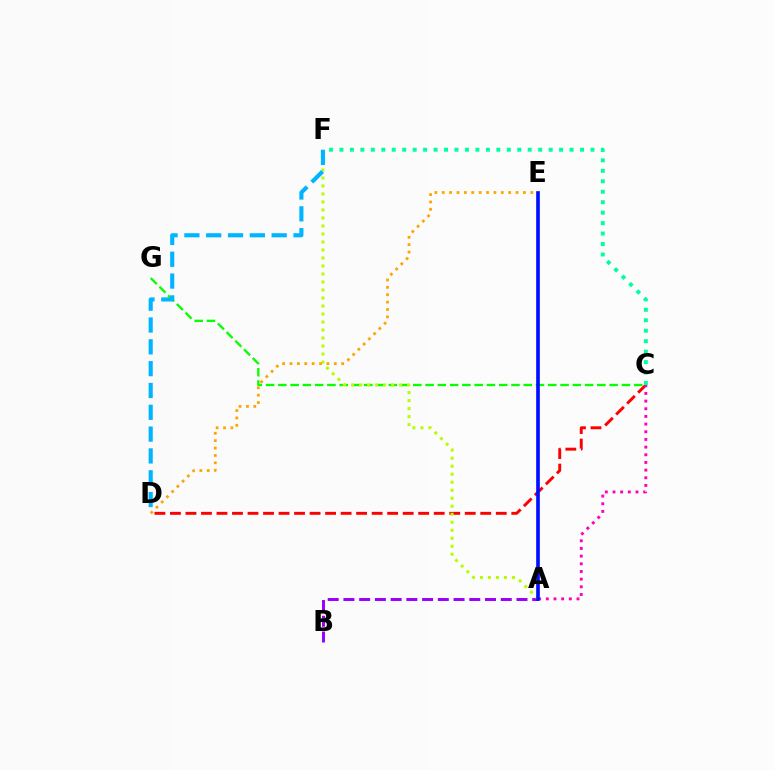{('C', 'G'): [{'color': '#08ff00', 'line_style': 'dashed', 'thickness': 1.67}], ('C', 'D'): [{'color': '#ff0000', 'line_style': 'dashed', 'thickness': 2.11}], ('A', 'B'): [{'color': '#9b00ff', 'line_style': 'dashed', 'thickness': 2.14}], ('A', 'F'): [{'color': '#b3ff00', 'line_style': 'dotted', 'thickness': 2.18}], ('A', 'C'): [{'color': '#ff00bd', 'line_style': 'dotted', 'thickness': 2.08}], ('C', 'F'): [{'color': '#00ff9d', 'line_style': 'dotted', 'thickness': 2.84}], ('D', 'E'): [{'color': '#ffa500', 'line_style': 'dotted', 'thickness': 2.01}], ('A', 'E'): [{'color': '#0010ff', 'line_style': 'solid', 'thickness': 2.63}], ('D', 'F'): [{'color': '#00b5ff', 'line_style': 'dashed', 'thickness': 2.96}]}